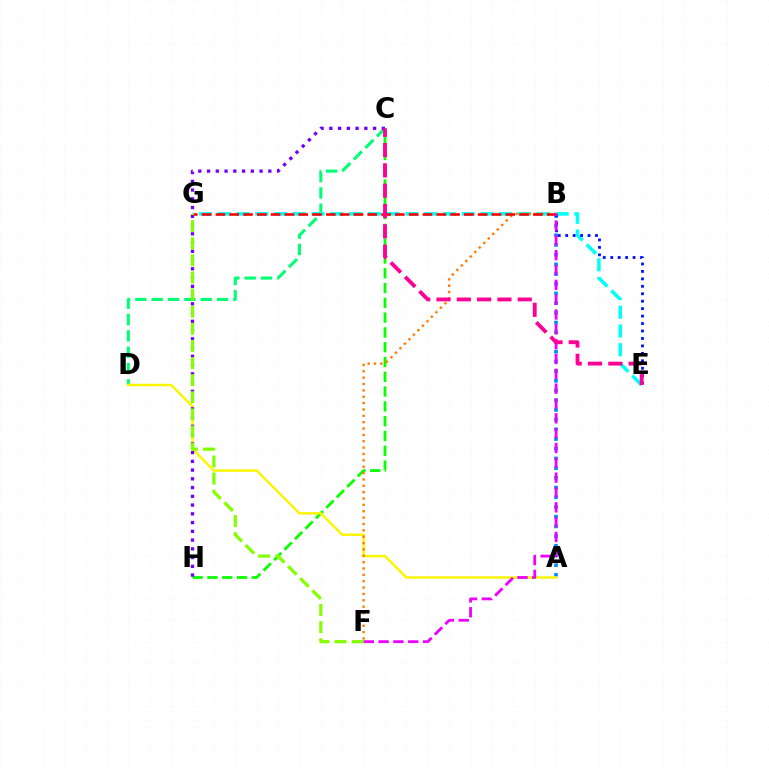{('C', 'D'): [{'color': '#00ff74', 'line_style': 'dashed', 'thickness': 2.22}], ('C', 'H'): [{'color': '#08ff00', 'line_style': 'dashed', 'thickness': 2.01}, {'color': '#7200ff', 'line_style': 'dotted', 'thickness': 2.38}], ('E', 'G'): [{'color': '#00fff6', 'line_style': 'dashed', 'thickness': 2.55}], ('A', 'B'): [{'color': '#008cff', 'line_style': 'dotted', 'thickness': 2.64}], ('A', 'D'): [{'color': '#fcf500', 'line_style': 'solid', 'thickness': 1.76}], ('B', 'F'): [{'color': '#ff7c00', 'line_style': 'dotted', 'thickness': 1.73}, {'color': '#ee00ff', 'line_style': 'dashed', 'thickness': 2.01}], ('B', 'G'): [{'color': '#ff0000', 'line_style': 'dashed', 'thickness': 1.88}], ('B', 'E'): [{'color': '#0010ff', 'line_style': 'dotted', 'thickness': 2.02}], ('F', 'G'): [{'color': '#84ff00', 'line_style': 'dashed', 'thickness': 2.33}], ('C', 'E'): [{'color': '#ff0094', 'line_style': 'dashed', 'thickness': 2.76}]}